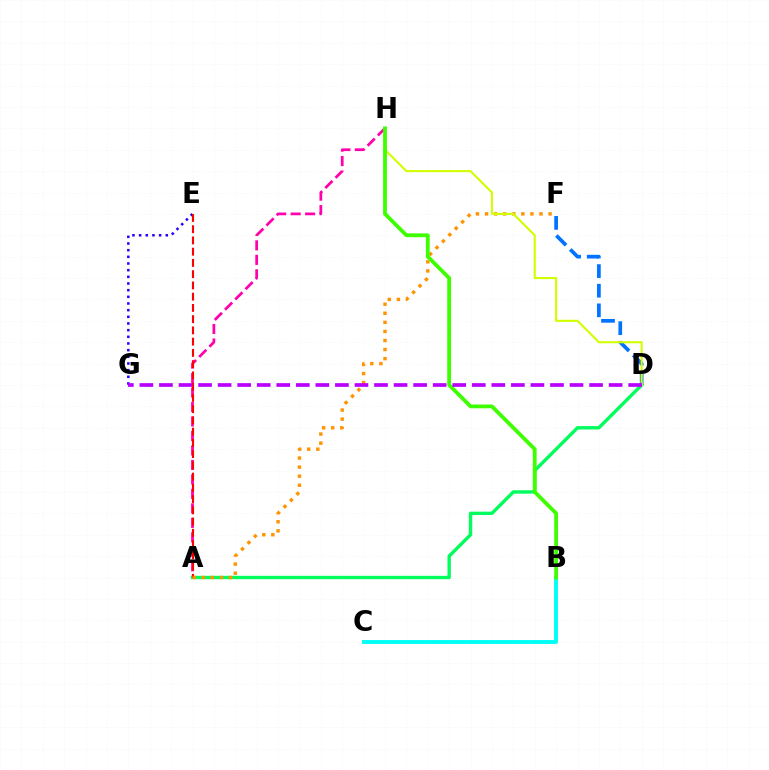{('D', 'F'): [{'color': '#0074ff', 'line_style': 'dashed', 'thickness': 2.66}], ('E', 'G'): [{'color': '#2500ff', 'line_style': 'dotted', 'thickness': 1.81}], ('A', 'H'): [{'color': '#ff00ac', 'line_style': 'dashed', 'thickness': 1.97}], ('B', 'C'): [{'color': '#00fff6', 'line_style': 'solid', 'thickness': 2.79}], ('A', 'D'): [{'color': '#00ff5c', 'line_style': 'solid', 'thickness': 2.42}], ('A', 'E'): [{'color': '#ff0000', 'line_style': 'dashed', 'thickness': 1.53}], ('A', 'F'): [{'color': '#ff9400', 'line_style': 'dotted', 'thickness': 2.47}], ('D', 'H'): [{'color': '#d1ff00', 'line_style': 'solid', 'thickness': 1.52}], ('B', 'H'): [{'color': '#3dff00', 'line_style': 'solid', 'thickness': 2.73}], ('D', 'G'): [{'color': '#b900ff', 'line_style': 'dashed', 'thickness': 2.66}]}